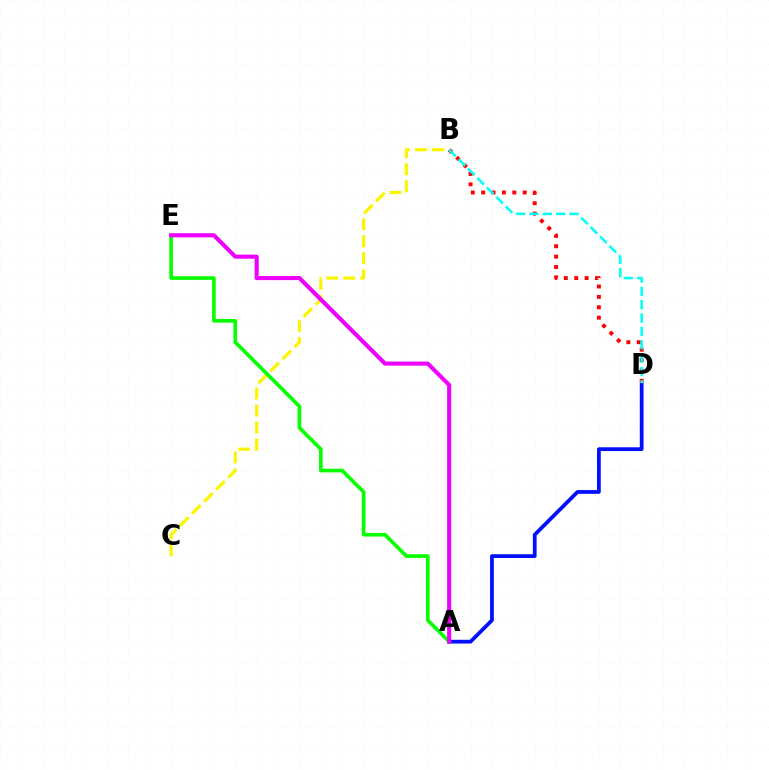{('B', 'D'): [{'color': '#ff0000', 'line_style': 'dotted', 'thickness': 2.82}, {'color': '#00fff6', 'line_style': 'dashed', 'thickness': 1.81}], ('A', 'D'): [{'color': '#0010ff', 'line_style': 'solid', 'thickness': 2.71}], ('B', 'C'): [{'color': '#fcf500', 'line_style': 'dashed', 'thickness': 2.32}], ('A', 'E'): [{'color': '#08ff00', 'line_style': 'solid', 'thickness': 2.63}, {'color': '#ee00ff', 'line_style': 'solid', 'thickness': 2.95}]}